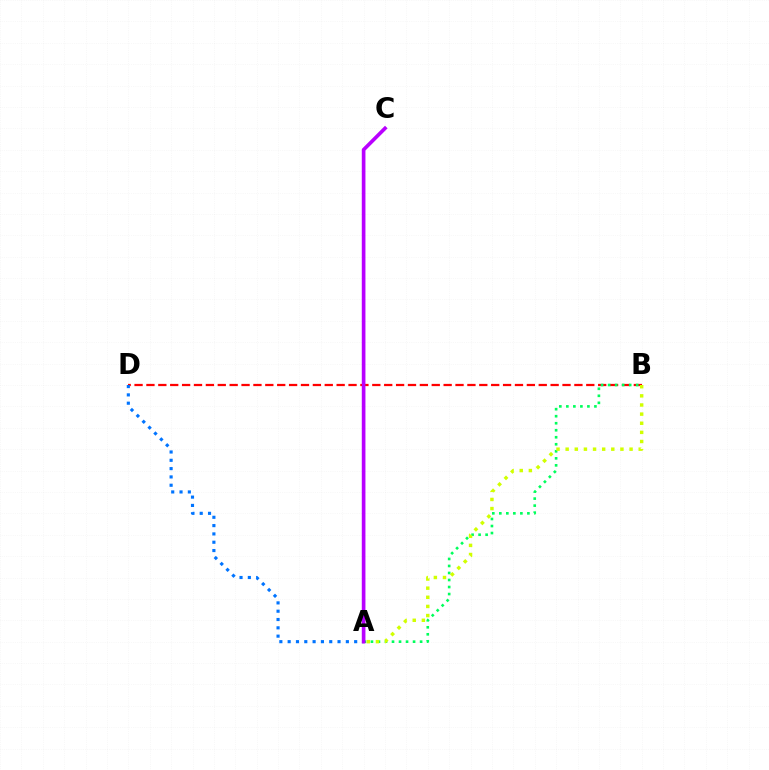{('B', 'D'): [{'color': '#ff0000', 'line_style': 'dashed', 'thickness': 1.61}], ('A', 'B'): [{'color': '#00ff5c', 'line_style': 'dotted', 'thickness': 1.91}, {'color': '#d1ff00', 'line_style': 'dotted', 'thickness': 2.48}], ('A', 'D'): [{'color': '#0074ff', 'line_style': 'dotted', 'thickness': 2.26}], ('A', 'C'): [{'color': '#b900ff', 'line_style': 'solid', 'thickness': 2.63}]}